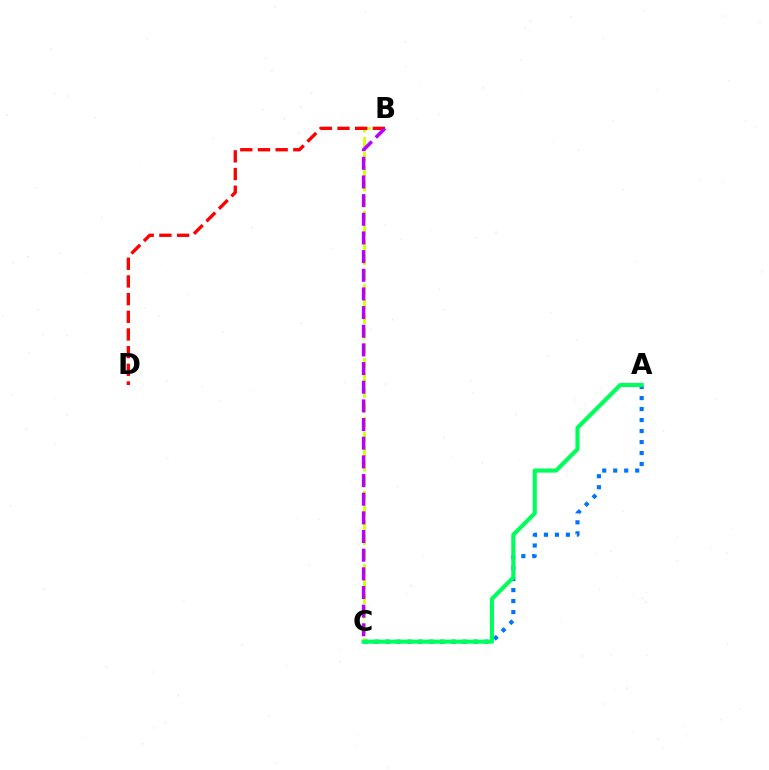{('A', 'C'): [{'color': '#0074ff', 'line_style': 'dotted', 'thickness': 2.99}, {'color': '#00ff5c', 'line_style': 'solid', 'thickness': 2.97}], ('B', 'C'): [{'color': '#d1ff00', 'line_style': 'dashed', 'thickness': 2.0}, {'color': '#b900ff', 'line_style': 'dashed', 'thickness': 2.53}], ('B', 'D'): [{'color': '#ff0000', 'line_style': 'dashed', 'thickness': 2.4}]}